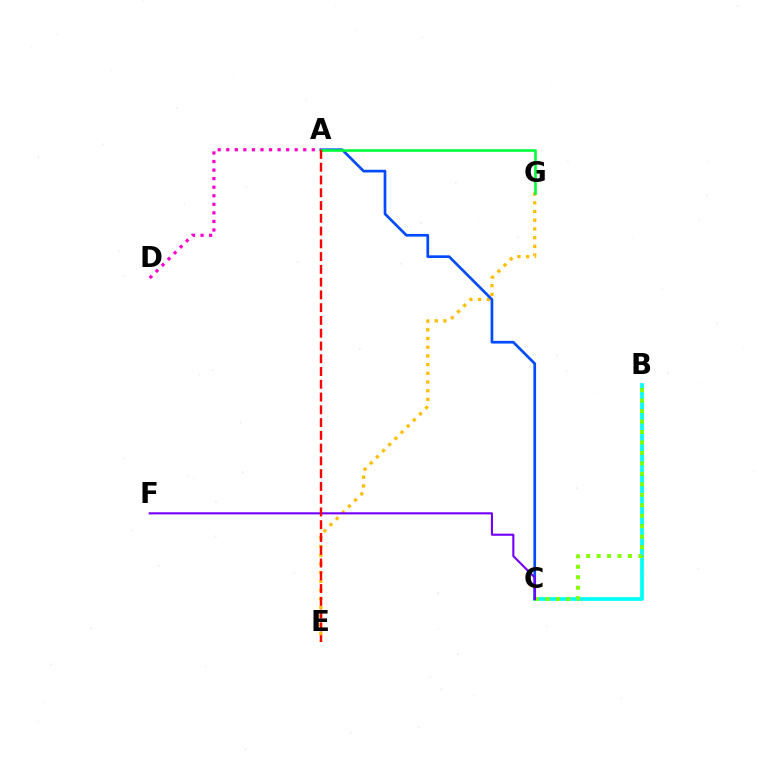{('E', 'G'): [{'color': '#ffbd00', 'line_style': 'dotted', 'thickness': 2.36}], ('B', 'C'): [{'color': '#00fff6', 'line_style': 'solid', 'thickness': 2.67}, {'color': '#84ff00', 'line_style': 'dotted', 'thickness': 2.84}], ('A', 'C'): [{'color': '#004bff', 'line_style': 'solid', 'thickness': 1.94}], ('A', 'G'): [{'color': '#00ff39', 'line_style': 'solid', 'thickness': 1.86}], ('C', 'F'): [{'color': '#7200ff', 'line_style': 'solid', 'thickness': 1.52}], ('A', 'D'): [{'color': '#ff00cf', 'line_style': 'dotted', 'thickness': 2.32}], ('A', 'E'): [{'color': '#ff0000', 'line_style': 'dashed', 'thickness': 1.73}]}